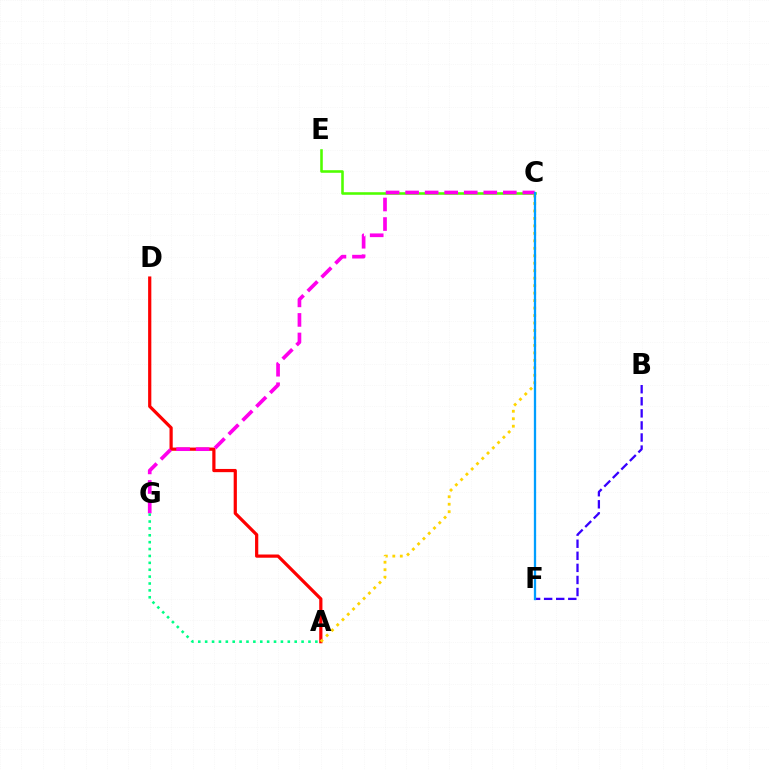{('C', 'E'): [{'color': '#4fff00', 'line_style': 'solid', 'thickness': 1.85}], ('A', 'D'): [{'color': '#ff0000', 'line_style': 'solid', 'thickness': 2.31}], ('B', 'F'): [{'color': '#3700ff', 'line_style': 'dashed', 'thickness': 1.64}], ('C', 'G'): [{'color': '#ff00ed', 'line_style': 'dashed', 'thickness': 2.66}], ('A', 'G'): [{'color': '#00ff86', 'line_style': 'dotted', 'thickness': 1.87}], ('A', 'C'): [{'color': '#ffd500', 'line_style': 'dotted', 'thickness': 2.03}], ('C', 'F'): [{'color': '#009eff', 'line_style': 'solid', 'thickness': 1.65}]}